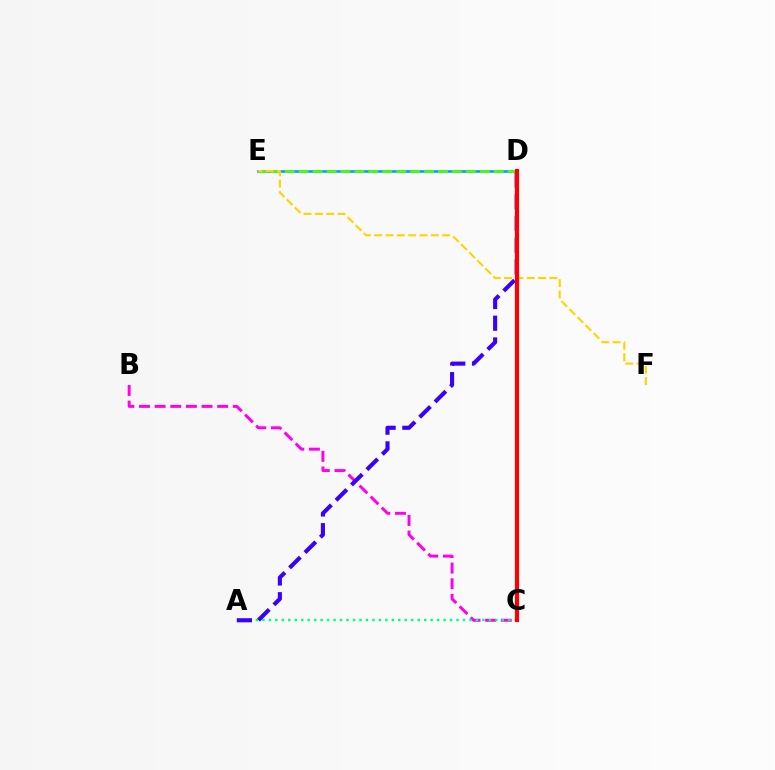{('B', 'C'): [{'color': '#ff00ed', 'line_style': 'dashed', 'thickness': 2.12}], ('D', 'E'): [{'color': '#009eff', 'line_style': 'solid', 'thickness': 1.87}, {'color': '#4fff00', 'line_style': 'dashed', 'thickness': 1.89}], ('A', 'C'): [{'color': '#00ff86', 'line_style': 'dotted', 'thickness': 1.76}], ('A', 'D'): [{'color': '#3700ff', 'line_style': 'dashed', 'thickness': 2.95}], ('E', 'F'): [{'color': '#ffd500', 'line_style': 'dashed', 'thickness': 1.54}], ('C', 'D'): [{'color': '#ff0000', 'line_style': 'solid', 'thickness': 2.98}]}